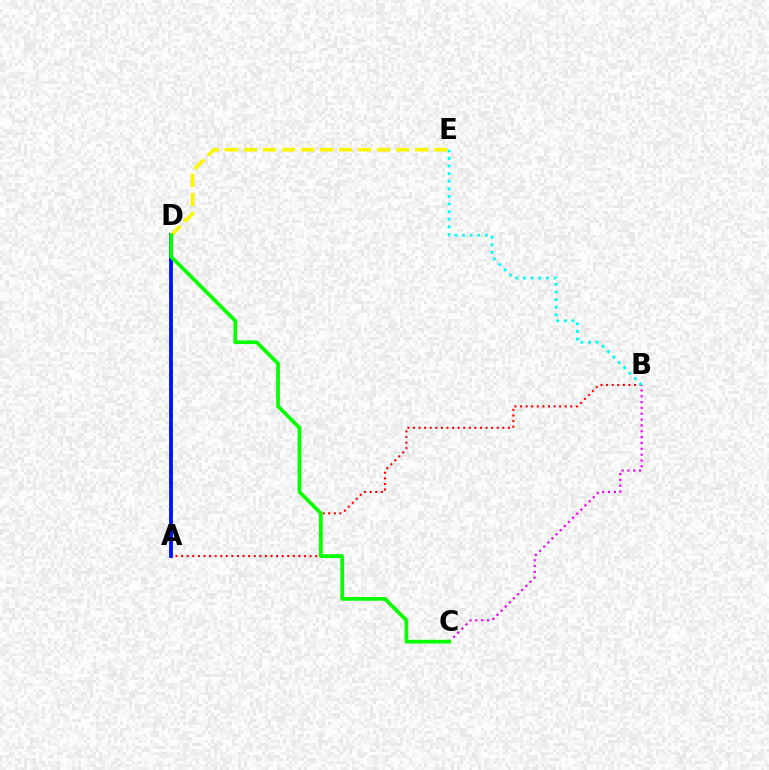{('A', 'B'): [{'color': '#ff0000', 'line_style': 'dotted', 'thickness': 1.52}], ('B', 'E'): [{'color': '#00fff6', 'line_style': 'dotted', 'thickness': 2.07}], ('A', 'D'): [{'color': '#0010ff', 'line_style': 'solid', 'thickness': 2.74}], ('B', 'C'): [{'color': '#ee00ff', 'line_style': 'dotted', 'thickness': 1.58}], ('D', 'E'): [{'color': '#fcf500', 'line_style': 'dashed', 'thickness': 2.59}], ('C', 'D'): [{'color': '#08ff00', 'line_style': 'solid', 'thickness': 2.69}]}